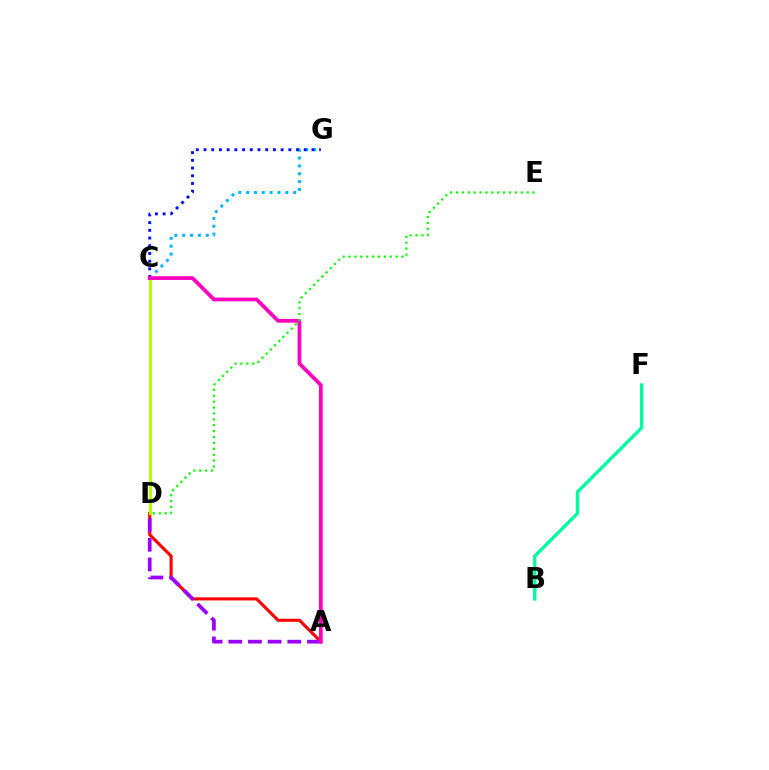{('C', 'G'): [{'color': '#00b5ff', 'line_style': 'dotted', 'thickness': 2.13}, {'color': '#0010ff', 'line_style': 'dotted', 'thickness': 2.09}], ('A', 'D'): [{'color': '#ff0000', 'line_style': 'solid', 'thickness': 2.24}, {'color': '#9b00ff', 'line_style': 'dashed', 'thickness': 2.67}], ('C', 'D'): [{'color': '#ffa500', 'line_style': 'solid', 'thickness': 1.87}, {'color': '#b3ff00', 'line_style': 'solid', 'thickness': 2.2}], ('B', 'F'): [{'color': '#00ff9d', 'line_style': 'solid', 'thickness': 2.41}], ('A', 'C'): [{'color': '#ff00bd', 'line_style': 'solid', 'thickness': 2.71}], ('D', 'E'): [{'color': '#08ff00', 'line_style': 'dotted', 'thickness': 1.6}]}